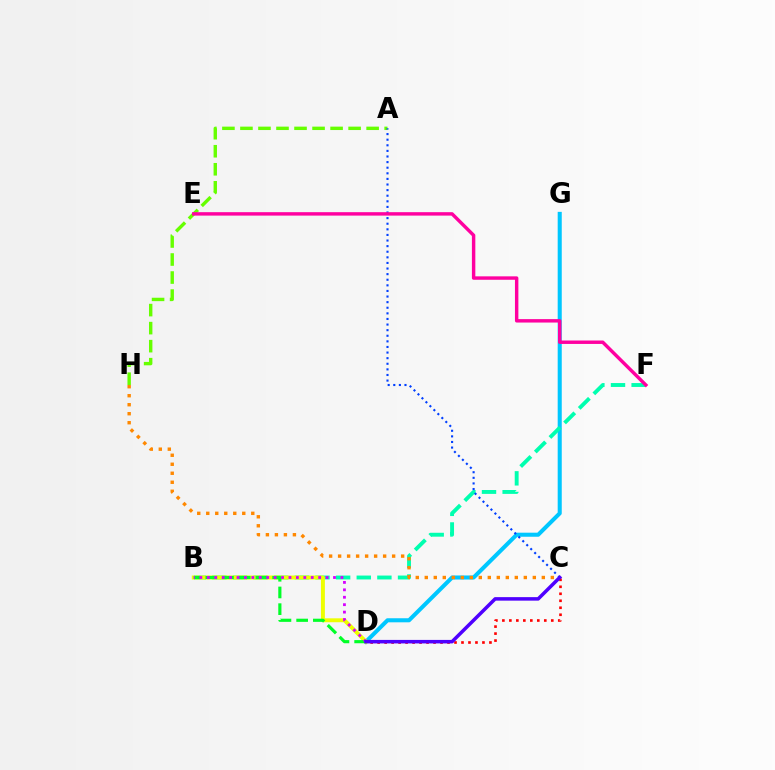{('D', 'G'): [{'color': '#00c7ff', 'line_style': 'solid', 'thickness': 2.92}], ('A', 'H'): [{'color': '#66ff00', 'line_style': 'dashed', 'thickness': 2.45}], ('B', 'F'): [{'color': '#00ffaf', 'line_style': 'dashed', 'thickness': 2.8}], ('A', 'C'): [{'color': '#003fff', 'line_style': 'dotted', 'thickness': 1.52}], ('B', 'D'): [{'color': '#eeff00', 'line_style': 'solid', 'thickness': 2.83}, {'color': '#00ff27', 'line_style': 'dashed', 'thickness': 2.27}, {'color': '#d600ff', 'line_style': 'dotted', 'thickness': 2.02}], ('E', 'F'): [{'color': '#ff00a0', 'line_style': 'solid', 'thickness': 2.47}], ('C', 'H'): [{'color': '#ff8800', 'line_style': 'dotted', 'thickness': 2.45}], ('C', 'D'): [{'color': '#ff0000', 'line_style': 'dotted', 'thickness': 1.9}, {'color': '#4f00ff', 'line_style': 'solid', 'thickness': 2.53}]}